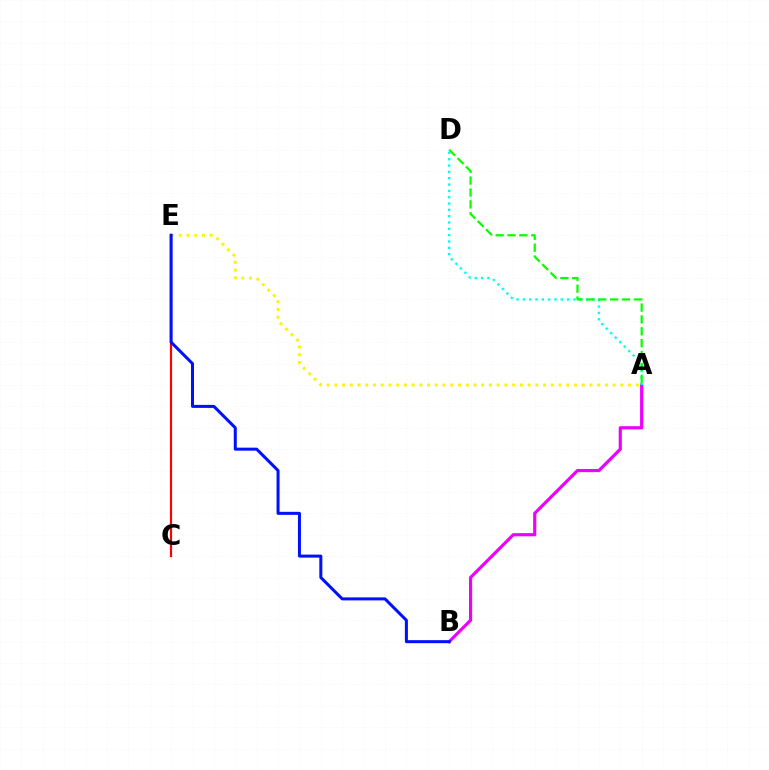{('C', 'E'): [{'color': '#ff0000', 'line_style': 'solid', 'thickness': 1.58}], ('A', 'B'): [{'color': '#ee00ff', 'line_style': 'solid', 'thickness': 2.28}], ('A', 'D'): [{'color': '#00fff6', 'line_style': 'dotted', 'thickness': 1.72}, {'color': '#08ff00', 'line_style': 'dashed', 'thickness': 1.61}], ('A', 'E'): [{'color': '#fcf500', 'line_style': 'dotted', 'thickness': 2.1}], ('B', 'E'): [{'color': '#0010ff', 'line_style': 'solid', 'thickness': 2.17}]}